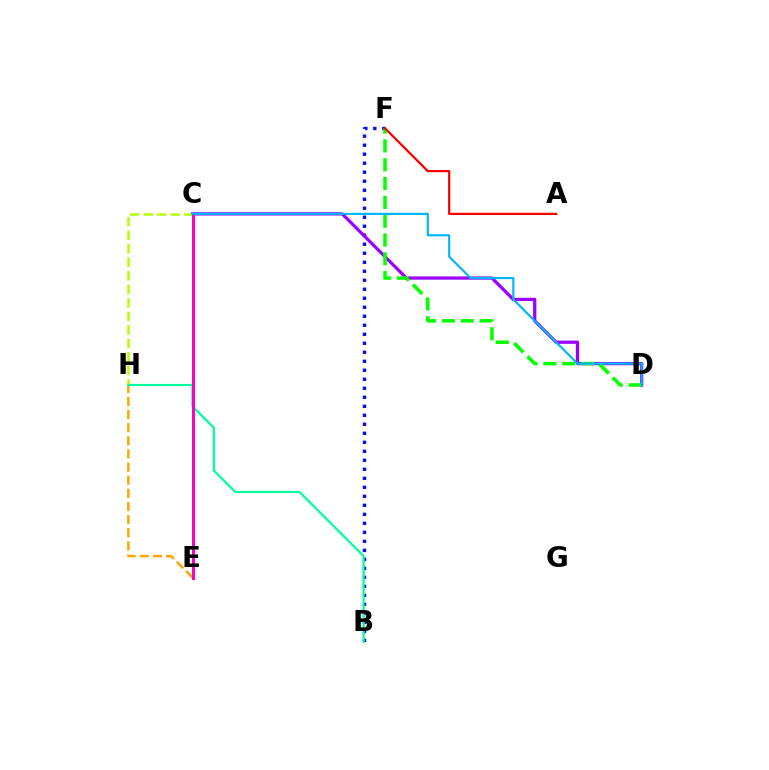{('B', 'F'): [{'color': '#0010ff', 'line_style': 'dotted', 'thickness': 2.45}], ('C', 'D'): [{'color': '#9b00ff', 'line_style': 'solid', 'thickness': 2.34}, {'color': '#00b5ff', 'line_style': 'solid', 'thickness': 1.55}], ('C', 'H'): [{'color': '#b3ff00', 'line_style': 'dashed', 'thickness': 1.84}], ('E', 'H'): [{'color': '#ffa500', 'line_style': 'dashed', 'thickness': 1.78}], ('D', 'F'): [{'color': '#08ff00', 'line_style': 'dashed', 'thickness': 2.56}], ('A', 'F'): [{'color': '#ff0000', 'line_style': 'solid', 'thickness': 1.6}], ('B', 'H'): [{'color': '#00ff9d', 'line_style': 'solid', 'thickness': 1.59}], ('C', 'E'): [{'color': '#ff00bd', 'line_style': 'solid', 'thickness': 2.14}]}